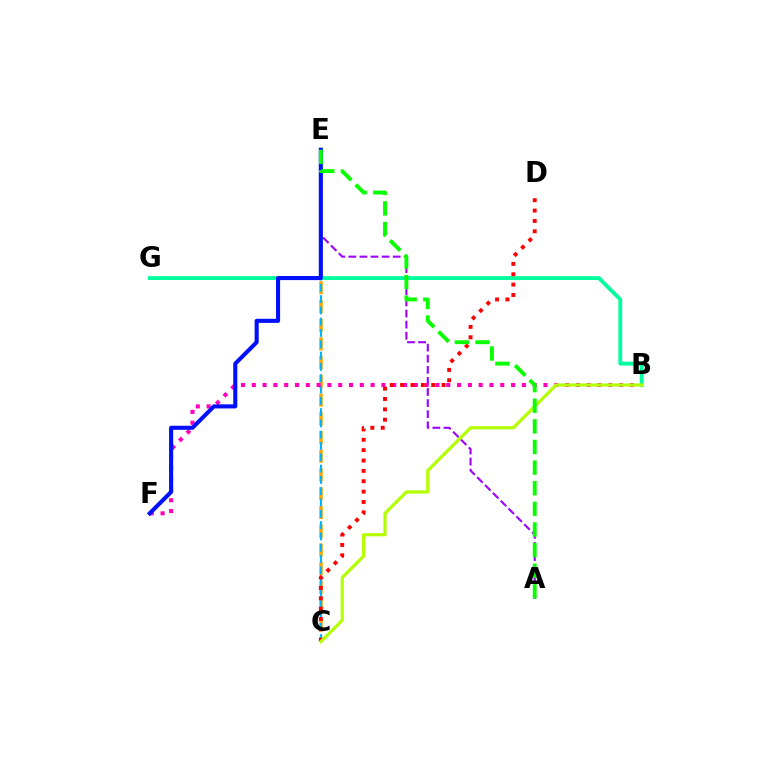{('A', 'E'): [{'color': '#9b00ff', 'line_style': 'dashed', 'thickness': 1.51}, {'color': '#08ff00', 'line_style': 'dashed', 'thickness': 2.8}], ('C', 'E'): [{'color': '#ffa500', 'line_style': 'dashed', 'thickness': 2.55}, {'color': '#00b5ff', 'line_style': 'dashed', 'thickness': 1.53}], ('B', 'F'): [{'color': '#ff00bd', 'line_style': 'dotted', 'thickness': 2.94}], ('B', 'G'): [{'color': '#00ff9d', 'line_style': 'solid', 'thickness': 2.77}], ('E', 'F'): [{'color': '#0010ff', 'line_style': 'solid', 'thickness': 2.94}], ('C', 'D'): [{'color': '#ff0000', 'line_style': 'dotted', 'thickness': 2.82}], ('B', 'C'): [{'color': '#b3ff00', 'line_style': 'solid', 'thickness': 2.29}]}